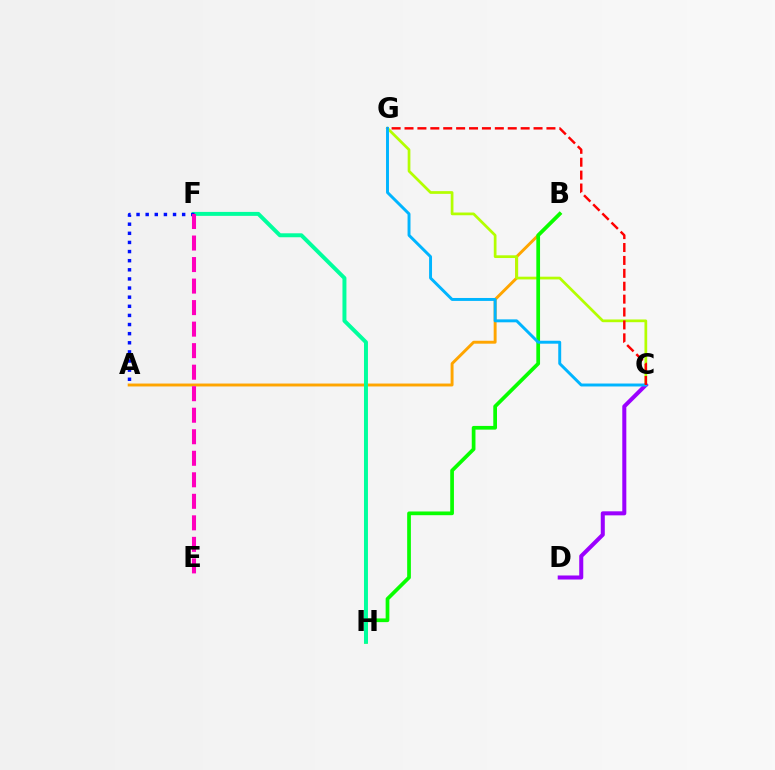{('A', 'B'): [{'color': '#ffa500', 'line_style': 'solid', 'thickness': 2.1}], ('C', 'G'): [{'color': '#b3ff00', 'line_style': 'solid', 'thickness': 1.96}, {'color': '#00b5ff', 'line_style': 'solid', 'thickness': 2.12}, {'color': '#ff0000', 'line_style': 'dashed', 'thickness': 1.75}], ('B', 'H'): [{'color': '#08ff00', 'line_style': 'solid', 'thickness': 2.67}], ('F', 'H'): [{'color': '#00ff9d', 'line_style': 'solid', 'thickness': 2.85}], ('C', 'D'): [{'color': '#9b00ff', 'line_style': 'solid', 'thickness': 2.9}], ('A', 'F'): [{'color': '#0010ff', 'line_style': 'dotted', 'thickness': 2.48}], ('E', 'F'): [{'color': '#ff00bd', 'line_style': 'dashed', 'thickness': 2.92}]}